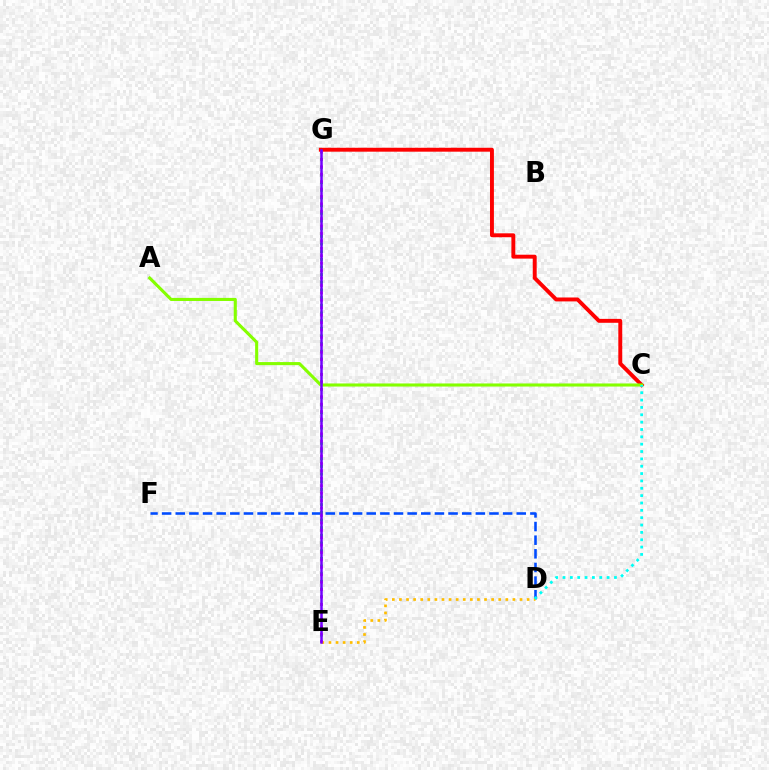{('D', 'F'): [{'color': '#004bff', 'line_style': 'dashed', 'thickness': 1.85}], ('E', 'G'): [{'color': '#00ff39', 'line_style': 'dotted', 'thickness': 2.08}, {'color': '#ff00cf', 'line_style': 'dotted', 'thickness': 2.02}, {'color': '#7200ff', 'line_style': 'solid', 'thickness': 1.8}], ('C', 'G'): [{'color': '#ff0000', 'line_style': 'solid', 'thickness': 2.82}], ('A', 'C'): [{'color': '#84ff00', 'line_style': 'solid', 'thickness': 2.22}], ('D', 'E'): [{'color': '#ffbd00', 'line_style': 'dotted', 'thickness': 1.93}], ('C', 'D'): [{'color': '#00fff6', 'line_style': 'dotted', 'thickness': 2.0}]}